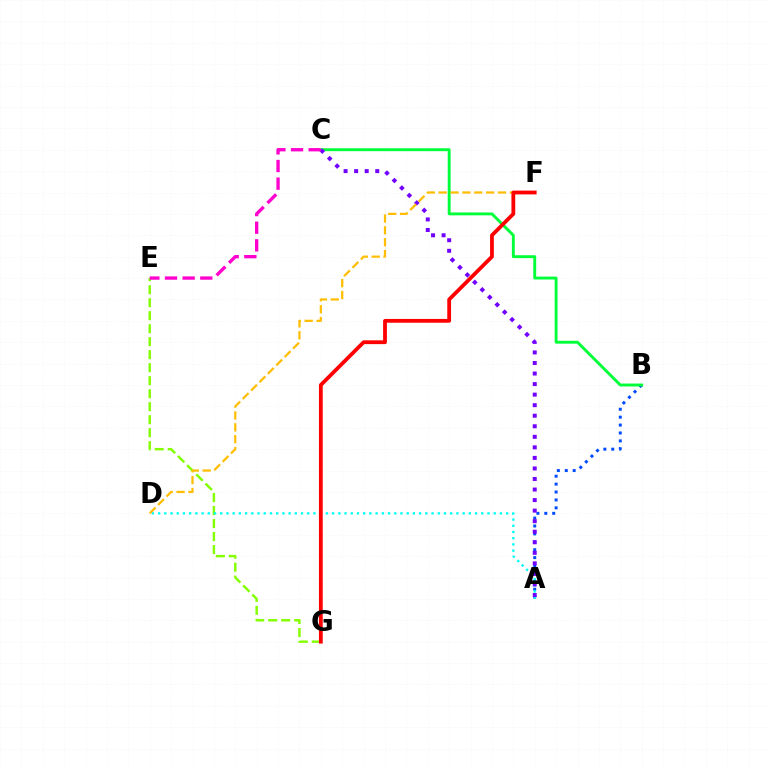{('A', 'B'): [{'color': '#004bff', 'line_style': 'dotted', 'thickness': 2.15}], ('B', 'C'): [{'color': '#00ff39', 'line_style': 'solid', 'thickness': 2.09}], ('E', 'G'): [{'color': '#84ff00', 'line_style': 'dashed', 'thickness': 1.77}], ('A', 'D'): [{'color': '#00fff6', 'line_style': 'dotted', 'thickness': 1.69}], ('A', 'C'): [{'color': '#7200ff', 'line_style': 'dotted', 'thickness': 2.87}], ('D', 'F'): [{'color': '#ffbd00', 'line_style': 'dashed', 'thickness': 1.61}], ('C', 'E'): [{'color': '#ff00cf', 'line_style': 'dashed', 'thickness': 2.4}], ('F', 'G'): [{'color': '#ff0000', 'line_style': 'solid', 'thickness': 2.73}]}